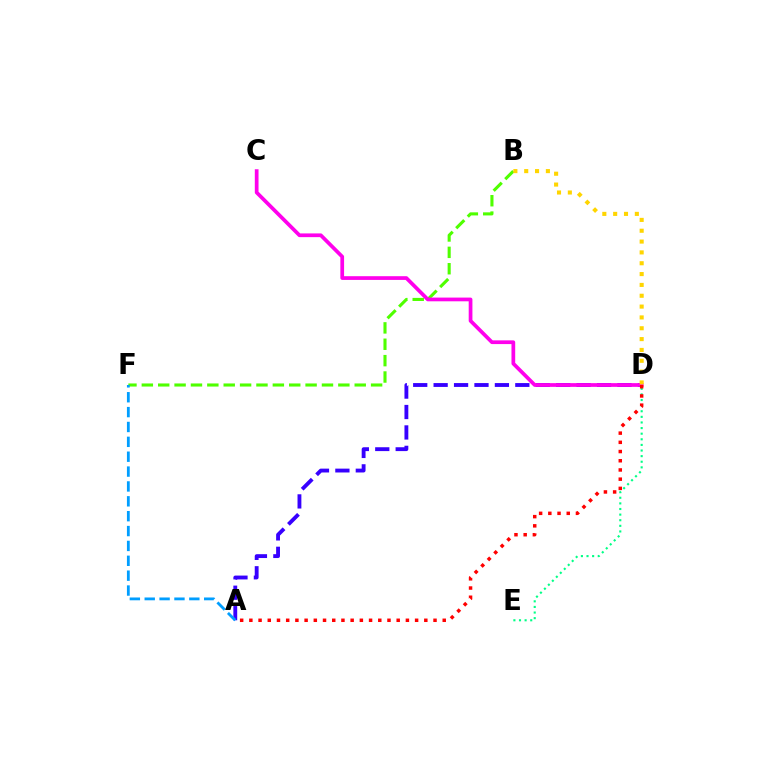{('B', 'F'): [{'color': '#4fff00', 'line_style': 'dashed', 'thickness': 2.22}], ('D', 'E'): [{'color': '#00ff86', 'line_style': 'dotted', 'thickness': 1.52}], ('A', 'D'): [{'color': '#3700ff', 'line_style': 'dashed', 'thickness': 2.77}, {'color': '#ff0000', 'line_style': 'dotted', 'thickness': 2.5}], ('C', 'D'): [{'color': '#ff00ed', 'line_style': 'solid', 'thickness': 2.68}], ('A', 'F'): [{'color': '#009eff', 'line_style': 'dashed', 'thickness': 2.02}], ('B', 'D'): [{'color': '#ffd500', 'line_style': 'dotted', 'thickness': 2.94}]}